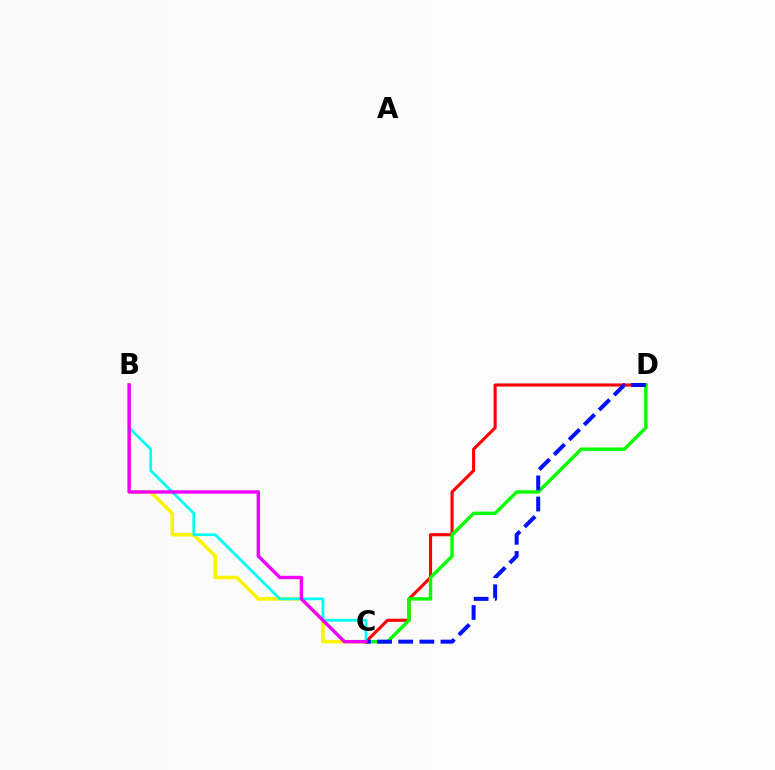{('C', 'D'): [{'color': '#ff0000', 'line_style': 'solid', 'thickness': 2.23}, {'color': '#08ff00', 'line_style': 'solid', 'thickness': 2.46}, {'color': '#0010ff', 'line_style': 'dashed', 'thickness': 2.87}], ('B', 'C'): [{'color': '#fcf500', 'line_style': 'solid', 'thickness': 2.57}, {'color': '#00fff6', 'line_style': 'solid', 'thickness': 1.96}, {'color': '#ee00ff', 'line_style': 'solid', 'thickness': 2.44}]}